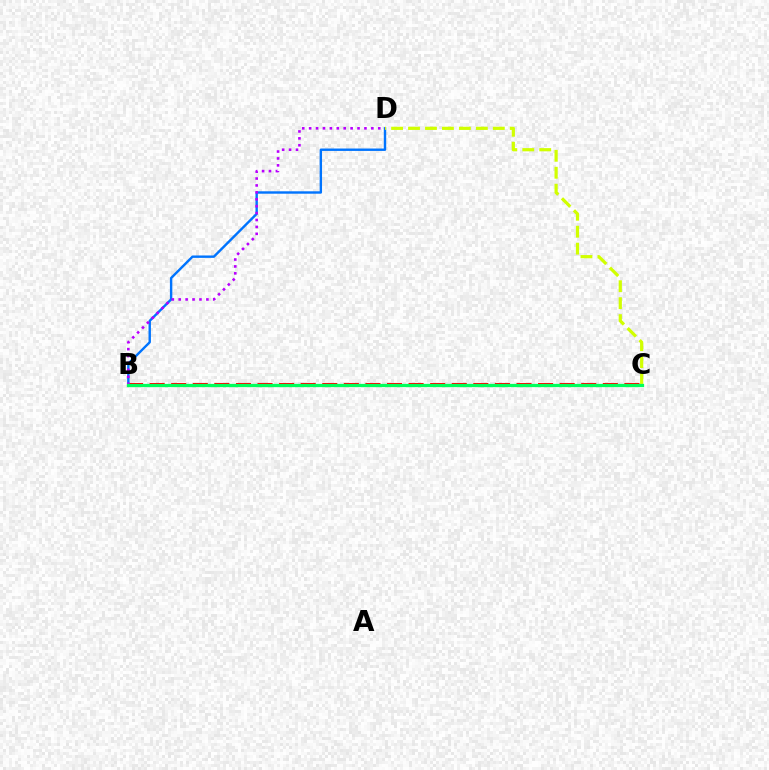{('B', 'C'): [{'color': '#ff0000', 'line_style': 'dashed', 'thickness': 2.93}, {'color': '#00ff5c', 'line_style': 'solid', 'thickness': 2.34}], ('B', 'D'): [{'color': '#0074ff', 'line_style': 'solid', 'thickness': 1.73}, {'color': '#b900ff', 'line_style': 'dotted', 'thickness': 1.88}], ('C', 'D'): [{'color': '#d1ff00', 'line_style': 'dashed', 'thickness': 2.3}]}